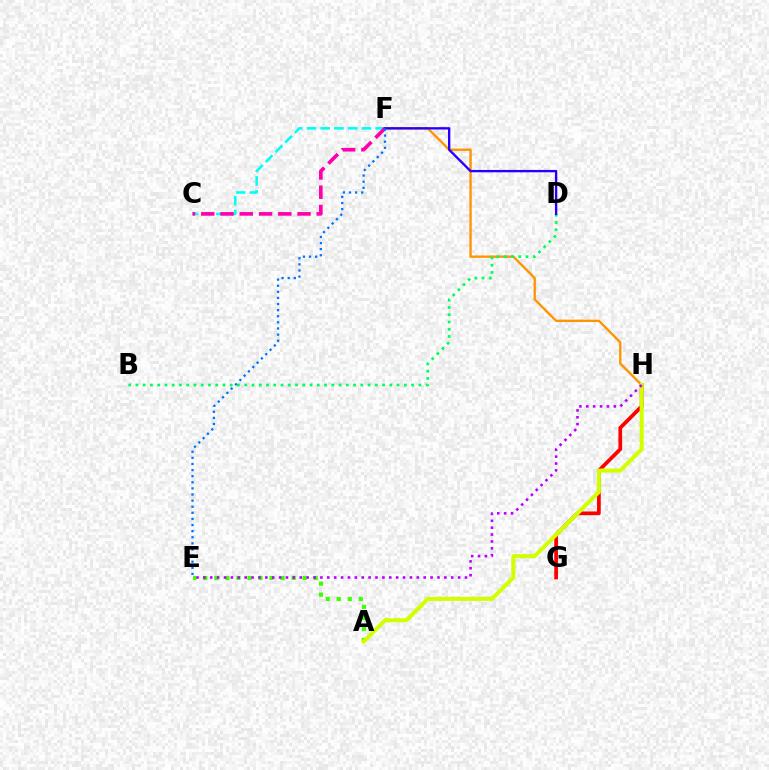{('C', 'F'): [{'color': '#00fff6', 'line_style': 'dashed', 'thickness': 1.87}, {'color': '#ff00ac', 'line_style': 'dashed', 'thickness': 2.62}], ('A', 'E'): [{'color': '#3dff00', 'line_style': 'dotted', 'thickness': 3.0}], ('F', 'H'): [{'color': '#ff9400', 'line_style': 'solid', 'thickness': 1.7}], ('G', 'H'): [{'color': '#ff0000', 'line_style': 'solid', 'thickness': 2.69}], ('B', 'D'): [{'color': '#00ff5c', 'line_style': 'dotted', 'thickness': 1.97}], ('A', 'H'): [{'color': '#d1ff00', 'line_style': 'solid', 'thickness': 2.91}], ('D', 'F'): [{'color': '#2500ff', 'line_style': 'solid', 'thickness': 1.69}], ('E', 'F'): [{'color': '#0074ff', 'line_style': 'dotted', 'thickness': 1.66}], ('E', 'H'): [{'color': '#b900ff', 'line_style': 'dotted', 'thickness': 1.87}]}